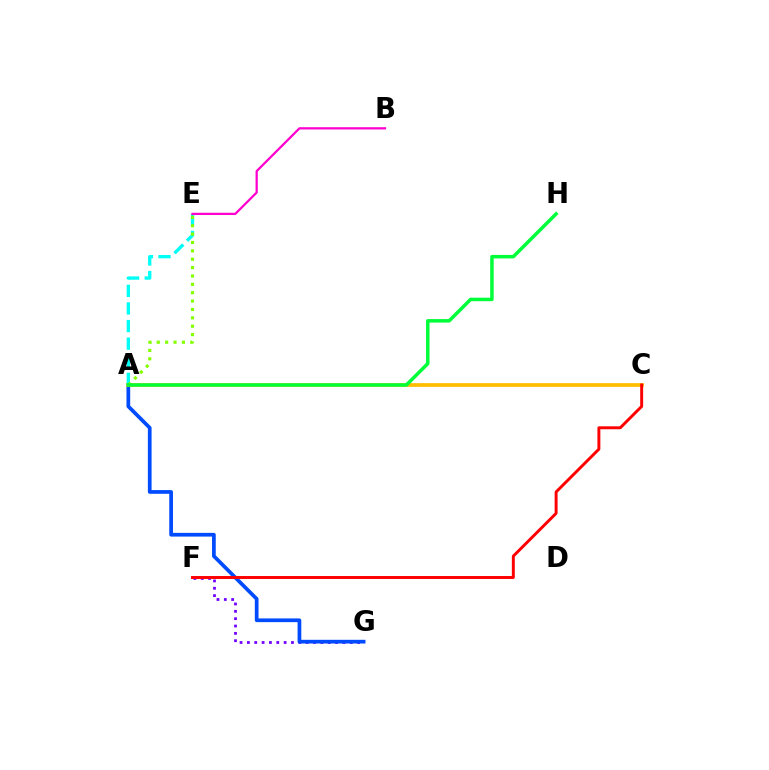{('F', 'G'): [{'color': '#7200ff', 'line_style': 'dotted', 'thickness': 2.0}], ('A', 'G'): [{'color': '#004bff', 'line_style': 'solid', 'thickness': 2.68}], ('A', 'C'): [{'color': '#ffbd00', 'line_style': 'solid', 'thickness': 2.69}], ('A', 'E'): [{'color': '#00fff6', 'line_style': 'dashed', 'thickness': 2.39}, {'color': '#84ff00', 'line_style': 'dotted', 'thickness': 2.28}], ('C', 'F'): [{'color': '#ff0000', 'line_style': 'solid', 'thickness': 2.12}], ('B', 'E'): [{'color': '#ff00cf', 'line_style': 'solid', 'thickness': 1.62}], ('A', 'H'): [{'color': '#00ff39', 'line_style': 'solid', 'thickness': 2.51}]}